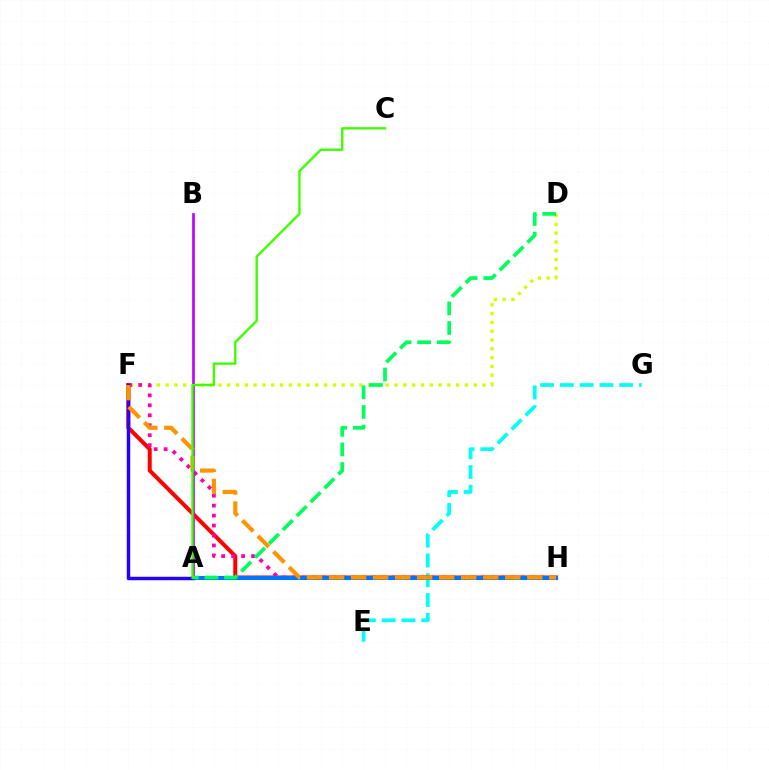{('E', 'G'): [{'color': '#00fff6', 'line_style': 'dashed', 'thickness': 2.69}], ('D', 'F'): [{'color': '#d1ff00', 'line_style': 'dotted', 'thickness': 2.39}], ('F', 'H'): [{'color': '#ff0000', 'line_style': 'solid', 'thickness': 2.89}, {'color': '#ff00ac', 'line_style': 'dotted', 'thickness': 2.71}, {'color': '#ff9400', 'line_style': 'dashed', 'thickness': 2.99}], ('A', 'B'): [{'color': '#b900ff', 'line_style': 'solid', 'thickness': 1.91}], ('A', 'H'): [{'color': '#0074ff', 'line_style': 'solid', 'thickness': 2.91}], ('A', 'F'): [{'color': '#2500ff', 'line_style': 'solid', 'thickness': 2.49}], ('A', 'D'): [{'color': '#00ff5c', 'line_style': 'dashed', 'thickness': 2.67}], ('A', 'C'): [{'color': '#3dff00', 'line_style': 'solid', 'thickness': 1.71}]}